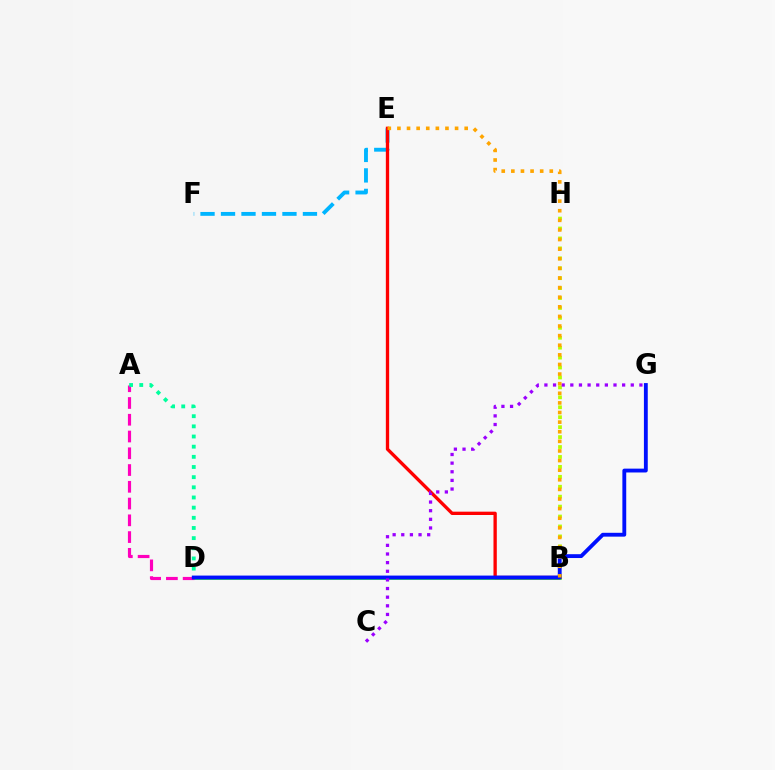{('B', 'D'): [{'color': '#08ff00', 'line_style': 'solid', 'thickness': 1.83}], ('E', 'F'): [{'color': '#00b5ff', 'line_style': 'dashed', 'thickness': 2.78}], ('A', 'D'): [{'color': '#ff00bd', 'line_style': 'dashed', 'thickness': 2.28}, {'color': '#00ff9d', 'line_style': 'dotted', 'thickness': 2.76}], ('B', 'H'): [{'color': '#b3ff00', 'line_style': 'dotted', 'thickness': 2.7}], ('B', 'E'): [{'color': '#ff0000', 'line_style': 'solid', 'thickness': 2.39}, {'color': '#ffa500', 'line_style': 'dotted', 'thickness': 2.61}], ('D', 'G'): [{'color': '#0010ff', 'line_style': 'solid', 'thickness': 2.77}], ('C', 'G'): [{'color': '#9b00ff', 'line_style': 'dotted', 'thickness': 2.35}]}